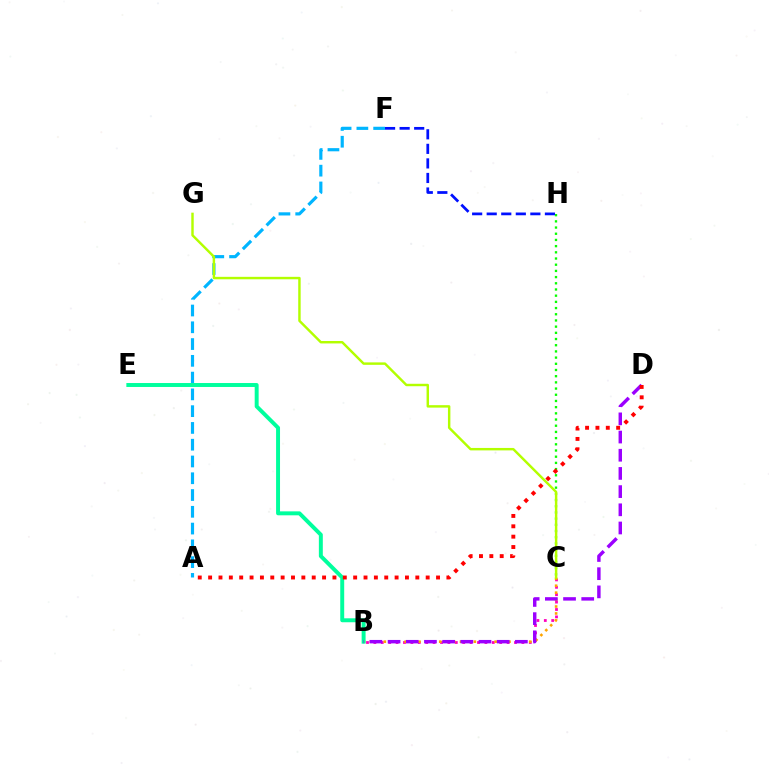{('B', 'C'): [{'color': '#ff00bd', 'line_style': 'dotted', 'thickness': 2.01}, {'color': '#ffa500', 'line_style': 'dotted', 'thickness': 1.88}], ('A', 'F'): [{'color': '#00b5ff', 'line_style': 'dashed', 'thickness': 2.28}], ('B', 'E'): [{'color': '#00ff9d', 'line_style': 'solid', 'thickness': 2.84}], ('C', 'H'): [{'color': '#08ff00', 'line_style': 'dotted', 'thickness': 1.68}], ('B', 'D'): [{'color': '#9b00ff', 'line_style': 'dashed', 'thickness': 2.47}], ('C', 'G'): [{'color': '#b3ff00', 'line_style': 'solid', 'thickness': 1.76}], ('F', 'H'): [{'color': '#0010ff', 'line_style': 'dashed', 'thickness': 1.98}], ('A', 'D'): [{'color': '#ff0000', 'line_style': 'dotted', 'thickness': 2.81}]}